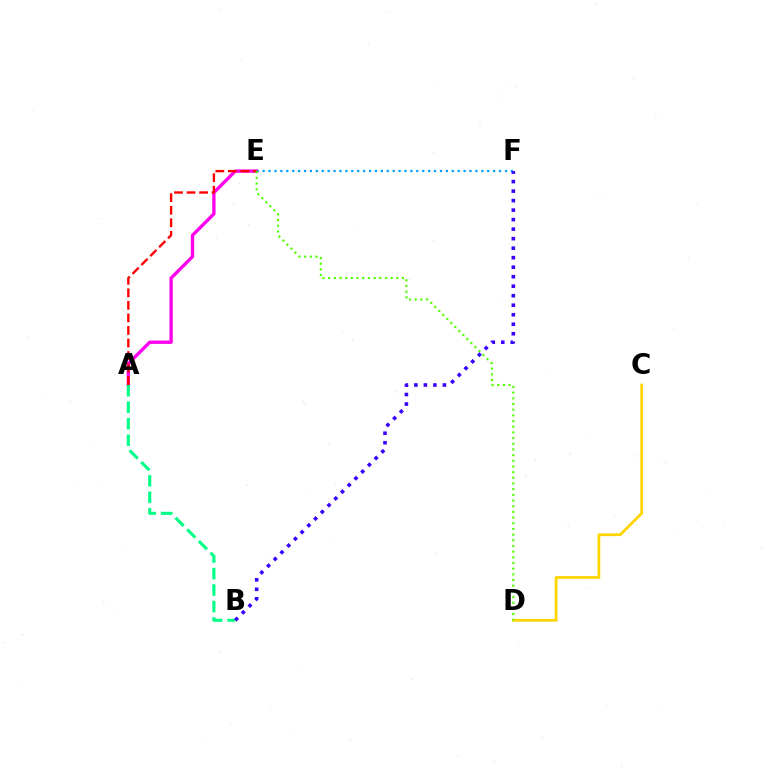{('C', 'D'): [{'color': '#ffd500', 'line_style': 'solid', 'thickness': 2.01}], ('A', 'E'): [{'color': '#ff00ed', 'line_style': 'solid', 'thickness': 2.41}, {'color': '#ff0000', 'line_style': 'dashed', 'thickness': 1.7}], ('A', 'B'): [{'color': '#00ff86', 'line_style': 'dashed', 'thickness': 2.24}], ('E', 'F'): [{'color': '#009eff', 'line_style': 'dotted', 'thickness': 1.61}], ('D', 'E'): [{'color': '#4fff00', 'line_style': 'dotted', 'thickness': 1.54}], ('B', 'F'): [{'color': '#3700ff', 'line_style': 'dotted', 'thickness': 2.58}]}